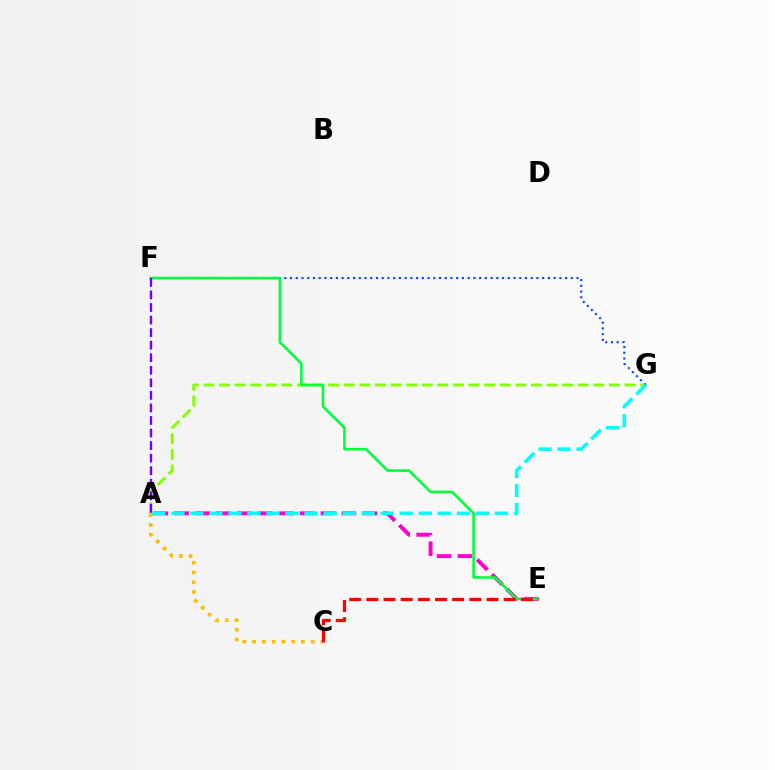{('A', 'E'): [{'color': '#ff00cf', 'line_style': 'dashed', 'thickness': 2.84}], ('A', 'G'): [{'color': '#84ff00', 'line_style': 'dashed', 'thickness': 2.12}, {'color': '#00fff6', 'line_style': 'dashed', 'thickness': 2.59}], ('F', 'G'): [{'color': '#004bff', 'line_style': 'dotted', 'thickness': 1.56}], ('E', 'F'): [{'color': '#00ff39', 'line_style': 'solid', 'thickness': 1.86}], ('A', 'C'): [{'color': '#ffbd00', 'line_style': 'dotted', 'thickness': 2.65}], ('A', 'F'): [{'color': '#7200ff', 'line_style': 'dashed', 'thickness': 1.71}], ('C', 'E'): [{'color': '#ff0000', 'line_style': 'dashed', 'thickness': 2.33}]}